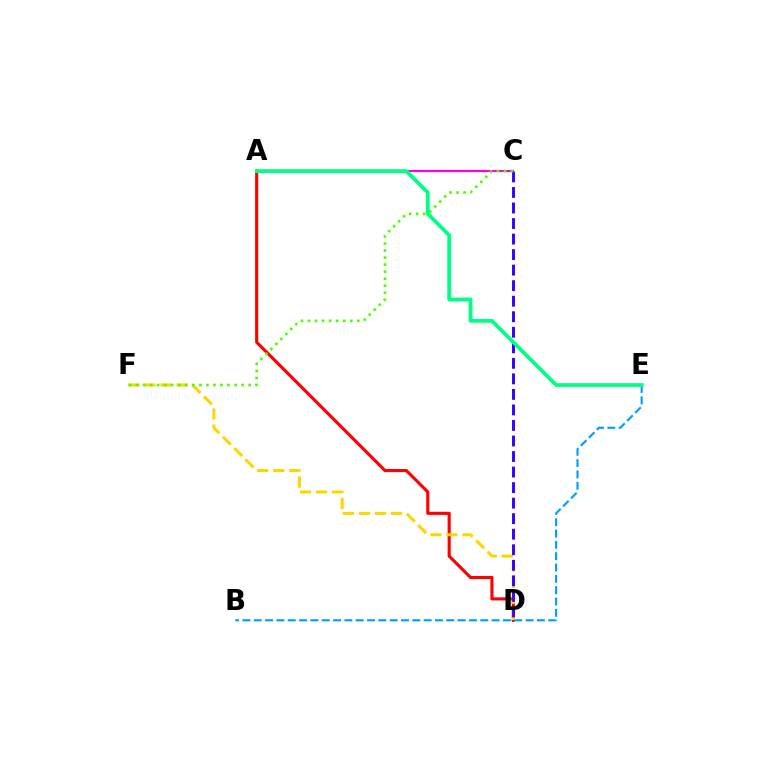{('A', 'C'): [{'color': '#ff00ed', 'line_style': 'solid', 'thickness': 1.56}], ('A', 'D'): [{'color': '#ff0000', 'line_style': 'solid', 'thickness': 2.24}], ('B', 'E'): [{'color': '#009eff', 'line_style': 'dashed', 'thickness': 1.54}], ('D', 'F'): [{'color': '#ffd500', 'line_style': 'dashed', 'thickness': 2.18}], ('C', 'D'): [{'color': '#3700ff', 'line_style': 'dashed', 'thickness': 2.11}], ('C', 'F'): [{'color': '#4fff00', 'line_style': 'dotted', 'thickness': 1.91}], ('A', 'E'): [{'color': '#00ff86', 'line_style': 'solid', 'thickness': 2.72}]}